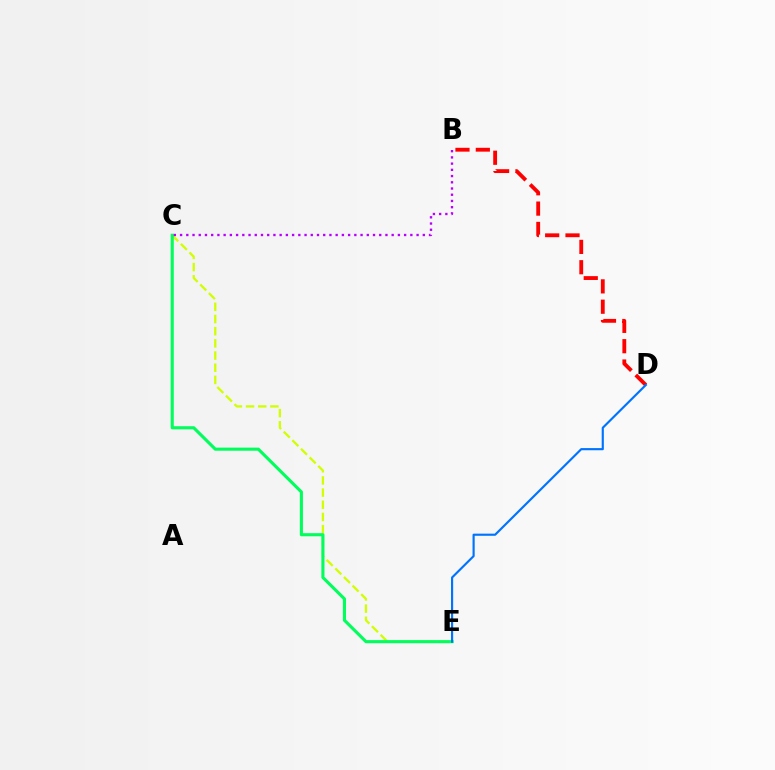{('C', 'E'): [{'color': '#d1ff00', 'line_style': 'dashed', 'thickness': 1.65}, {'color': '#00ff5c', 'line_style': 'solid', 'thickness': 2.23}], ('B', 'D'): [{'color': '#ff0000', 'line_style': 'dashed', 'thickness': 2.76}], ('B', 'C'): [{'color': '#b900ff', 'line_style': 'dotted', 'thickness': 1.69}], ('D', 'E'): [{'color': '#0074ff', 'line_style': 'solid', 'thickness': 1.55}]}